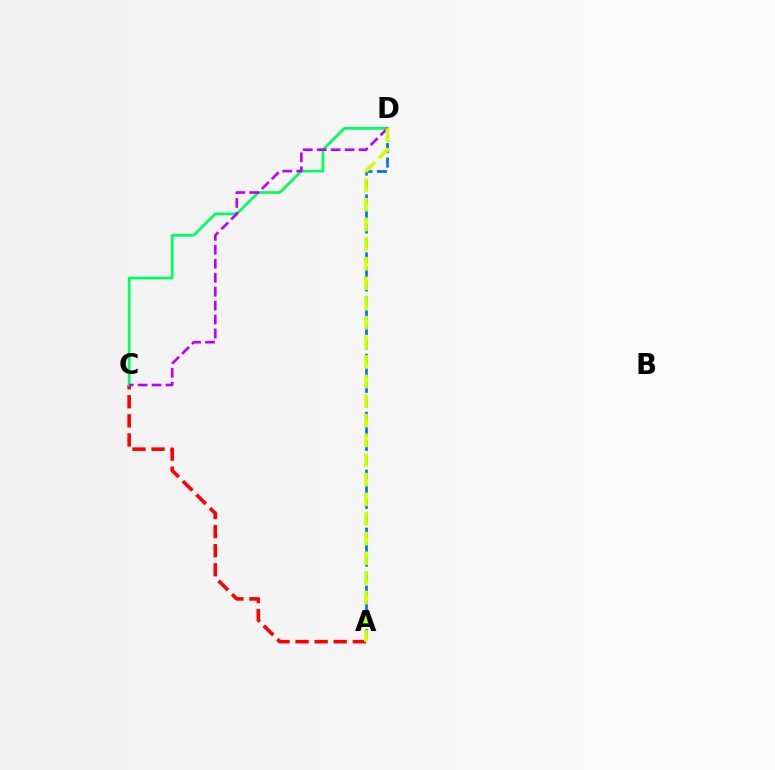{('A', 'C'): [{'color': '#ff0000', 'line_style': 'dashed', 'thickness': 2.59}], ('A', 'D'): [{'color': '#0074ff', 'line_style': 'dashed', 'thickness': 1.97}, {'color': '#d1ff00', 'line_style': 'dashed', 'thickness': 2.67}], ('C', 'D'): [{'color': '#00ff5c', 'line_style': 'solid', 'thickness': 1.97}, {'color': '#b900ff', 'line_style': 'dashed', 'thickness': 1.9}]}